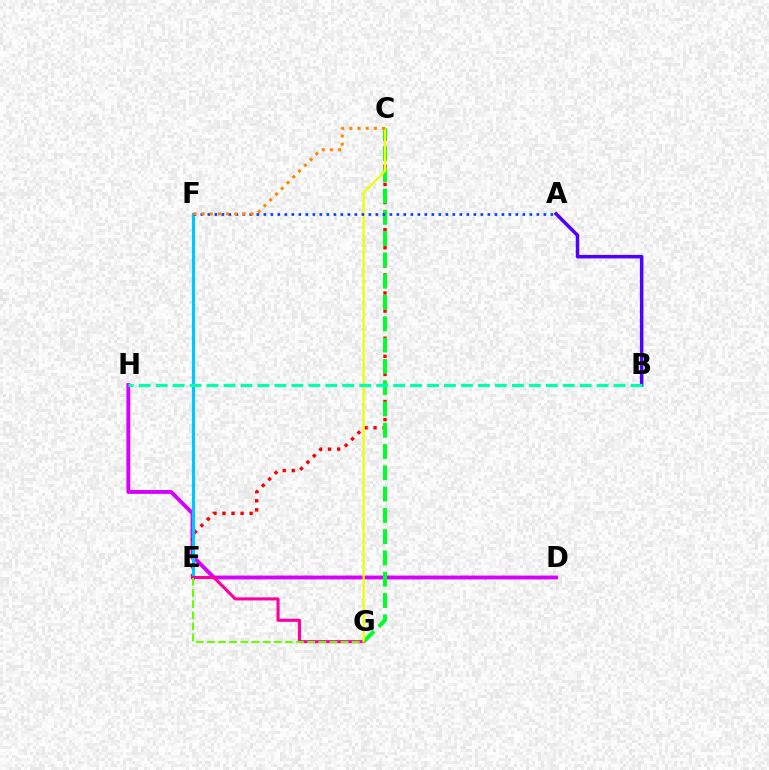{('A', 'B'): [{'color': '#4f00ff', 'line_style': 'solid', 'thickness': 2.52}], ('D', 'H'): [{'color': '#d600ff', 'line_style': 'solid', 'thickness': 2.79}], ('C', 'E'): [{'color': '#ff0000', 'line_style': 'dotted', 'thickness': 2.46}], ('C', 'G'): [{'color': '#00ff27', 'line_style': 'dashed', 'thickness': 2.89}, {'color': '#eeff00', 'line_style': 'solid', 'thickness': 1.62}], ('E', 'F'): [{'color': '#00c7ff', 'line_style': 'solid', 'thickness': 2.3}], ('E', 'G'): [{'color': '#ff00a0', 'line_style': 'solid', 'thickness': 2.23}, {'color': '#66ff00', 'line_style': 'dashed', 'thickness': 1.51}], ('B', 'H'): [{'color': '#00ffaf', 'line_style': 'dashed', 'thickness': 2.3}], ('A', 'F'): [{'color': '#003fff', 'line_style': 'dotted', 'thickness': 1.9}], ('C', 'F'): [{'color': '#ff8800', 'line_style': 'dotted', 'thickness': 2.22}]}